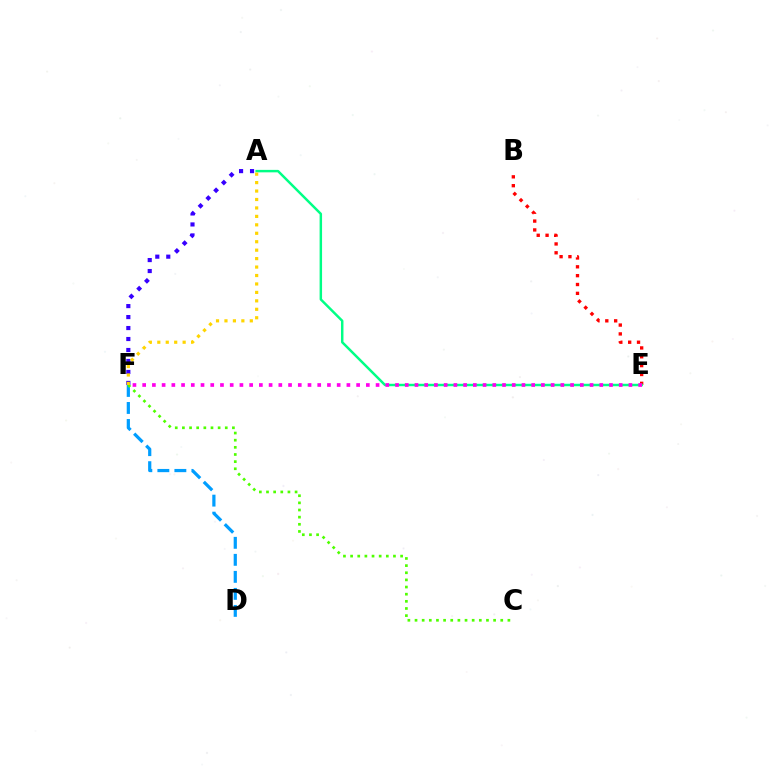{('B', 'E'): [{'color': '#ff0000', 'line_style': 'dotted', 'thickness': 2.4}], ('D', 'F'): [{'color': '#009eff', 'line_style': 'dashed', 'thickness': 2.31}], ('C', 'F'): [{'color': '#4fff00', 'line_style': 'dotted', 'thickness': 1.94}], ('A', 'E'): [{'color': '#00ff86', 'line_style': 'solid', 'thickness': 1.78}], ('A', 'F'): [{'color': '#3700ff', 'line_style': 'dotted', 'thickness': 2.98}, {'color': '#ffd500', 'line_style': 'dotted', 'thickness': 2.29}], ('E', 'F'): [{'color': '#ff00ed', 'line_style': 'dotted', 'thickness': 2.64}]}